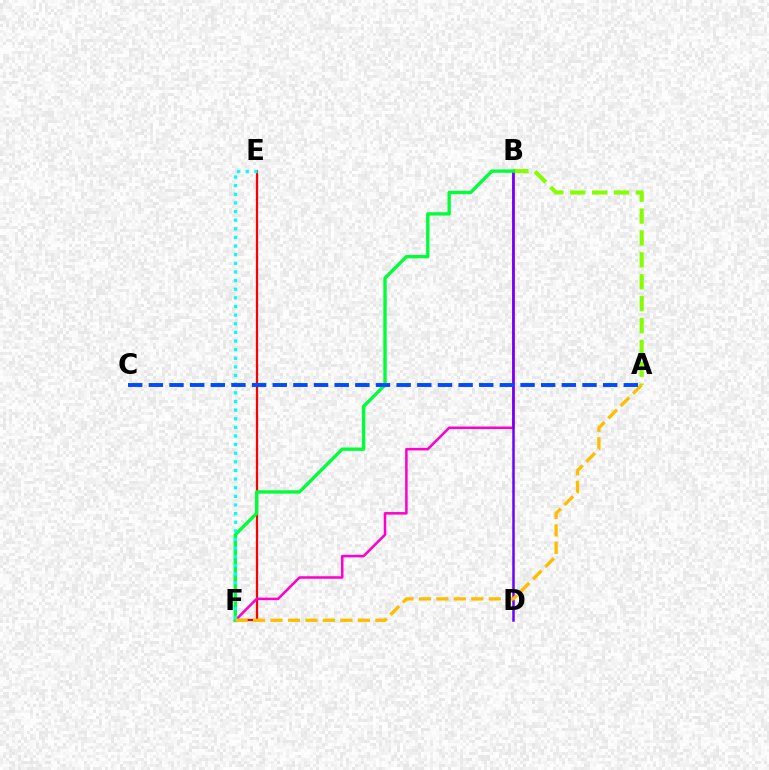{('A', 'B'): [{'color': '#84ff00', 'line_style': 'dashed', 'thickness': 2.97}], ('E', 'F'): [{'color': '#ff0000', 'line_style': 'solid', 'thickness': 1.61}, {'color': '#00fff6', 'line_style': 'dotted', 'thickness': 2.35}], ('B', 'F'): [{'color': '#ff00cf', 'line_style': 'solid', 'thickness': 1.83}, {'color': '#00ff39', 'line_style': 'solid', 'thickness': 2.42}], ('B', 'D'): [{'color': '#7200ff', 'line_style': 'solid', 'thickness': 1.8}], ('A', 'F'): [{'color': '#ffbd00', 'line_style': 'dashed', 'thickness': 2.37}], ('A', 'C'): [{'color': '#004bff', 'line_style': 'dashed', 'thickness': 2.81}]}